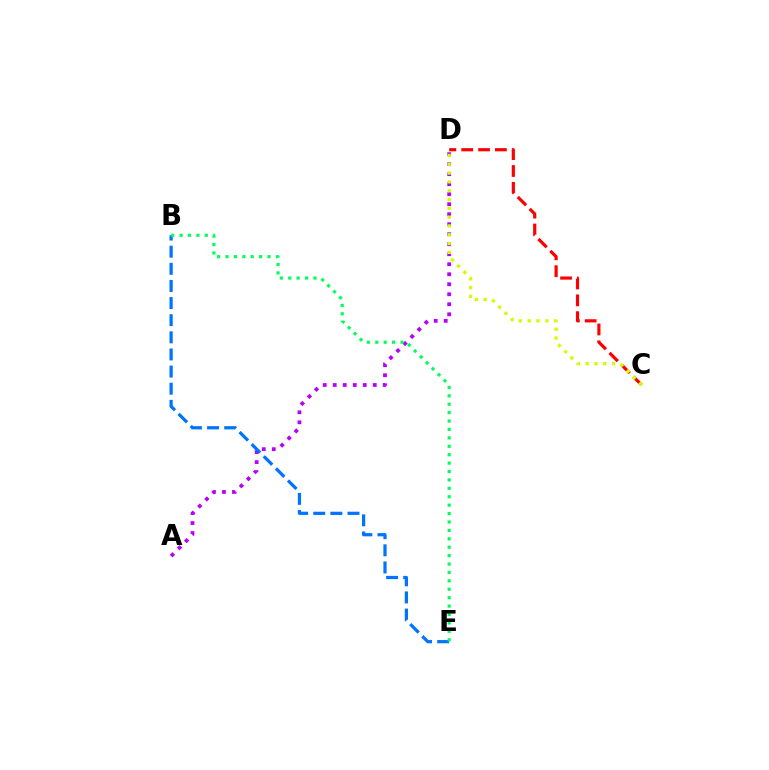{('A', 'D'): [{'color': '#b900ff', 'line_style': 'dotted', 'thickness': 2.72}], ('C', 'D'): [{'color': '#ff0000', 'line_style': 'dashed', 'thickness': 2.29}, {'color': '#d1ff00', 'line_style': 'dotted', 'thickness': 2.4}], ('B', 'E'): [{'color': '#0074ff', 'line_style': 'dashed', 'thickness': 2.33}, {'color': '#00ff5c', 'line_style': 'dotted', 'thickness': 2.29}]}